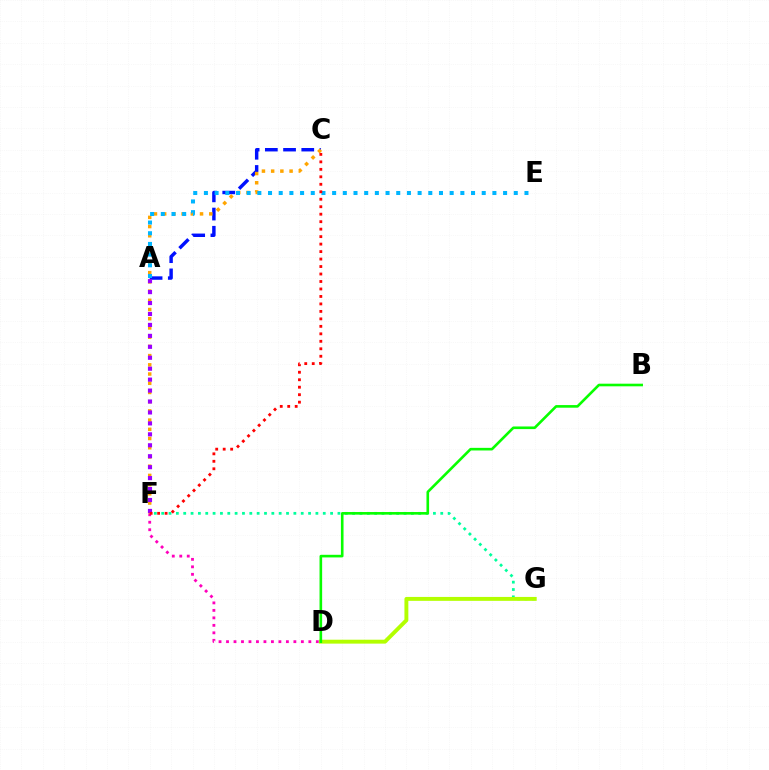{('F', 'G'): [{'color': '#00ff9d', 'line_style': 'dotted', 'thickness': 2.0}], ('D', 'G'): [{'color': '#b3ff00', 'line_style': 'solid', 'thickness': 2.82}], ('B', 'D'): [{'color': '#08ff00', 'line_style': 'solid', 'thickness': 1.89}], ('A', 'C'): [{'color': '#0010ff', 'line_style': 'dashed', 'thickness': 2.47}], ('D', 'F'): [{'color': '#ff00bd', 'line_style': 'dotted', 'thickness': 2.03}], ('C', 'F'): [{'color': '#ffa500', 'line_style': 'dotted', 'thickness': 2.5}, {'color': '#ff0000', 'line_style': 'dotted', 'thickness': 2.03}], ('A', 'E'): [{'color': '#00b5ff', 'line_style': 'dotted', 'thickness': 2.9}], ('A', 'F'): [{'color': '#9b00ff', 'line_style': 'dotted', 'thickness': 2.97}]}